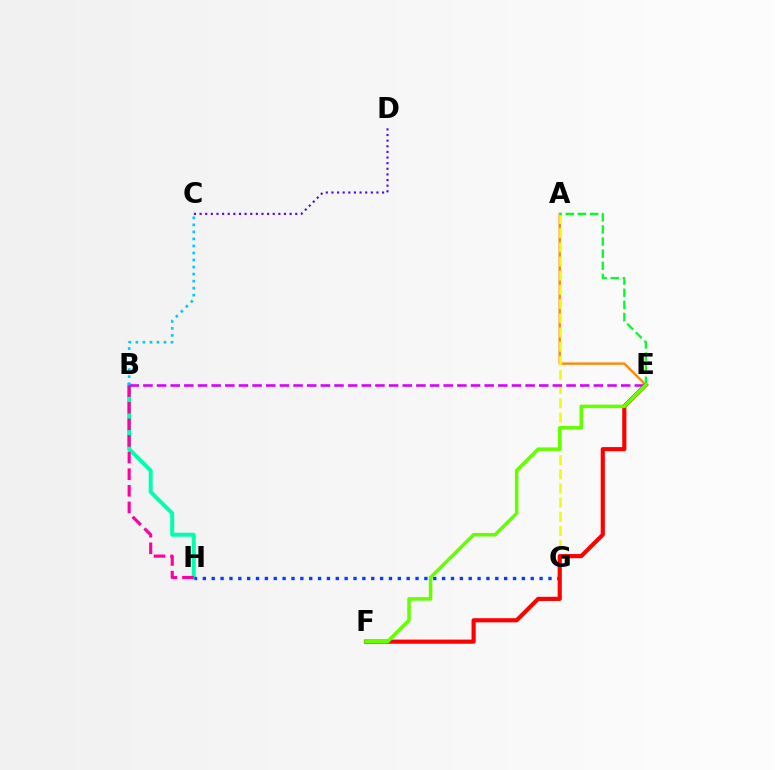{('A', 'E'): [{'color': '#ff8800', 'line_style': 'solid', 'thickness': 1.71}, {'color': '#00ff27', 'line_style': 'dashed', 'thickness': 1.65}], ('B', 'H'): [{'color': '#00ffaf', 'line_style': 'solid', 'thickness': 2.88}, {'color': '#ff00a0', 'line_style': 'dashed', 'thickness': 2.26}], ('A', 'G'): [{'color': '#eeff00', 'line_style': 'dashed', 'thickness': 1.93}], ('G', 'H'): [{'color': '#003fff', 'line_style': 'dotted', 'thickness': 2.41}], ('E', 'F'): [{'color': '#ff0000', 'line_style': 'solid', 'thickness': 2.99}, {'color': '#66ff00', 'line_style': 'solid', 'thickness': 2.55}], ('C', 'D'): [{'color': '#4f00ff', 'line_style': 'dotted', 'thickness': 1.53}], ('B', 'E'): [{'color': '#d600ff', 'line_style': 'dashed', 'thickness': 1.85}], ('B', 'C'): [{'color': '#00c7ff', 'line_style': 'dotted', 'thickness': 1.91}]}